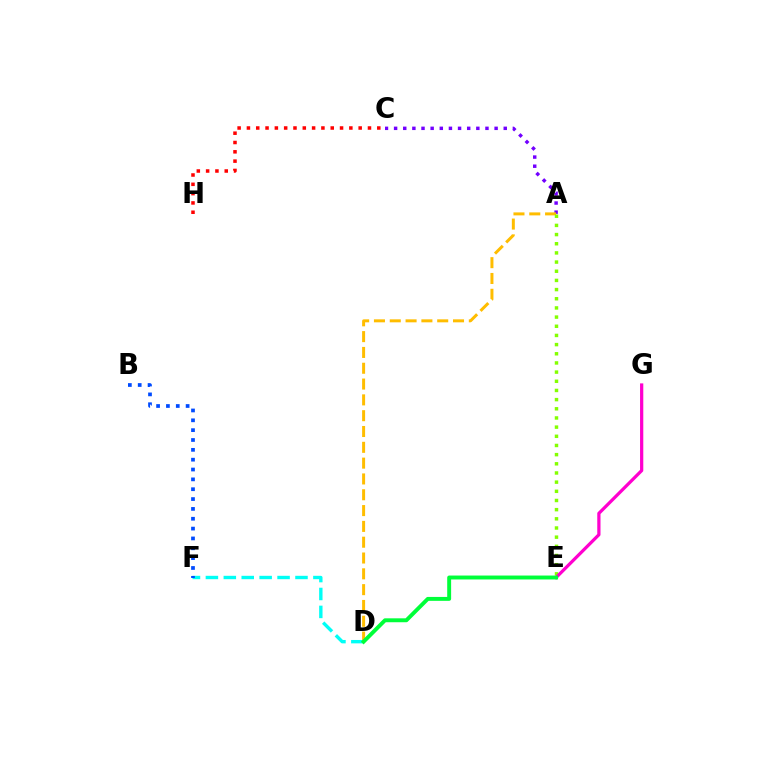{('D', 'F'): [{'color': '#00fff6', 'line_style': 'dashed', 'thickness': 2.43}], ('A', 'C'): [{'color': '#7200ff', 'line_style': 'dotted', 'thickness': 2.48}], ('A', 'D'): [{'color': '#ffbd00', 'line_style': 'dashed', 'thickness': 2.15}], ('A', 'E'): [{'color': '#84ff00', 'line_style': 'dotted', 'thickness': 2.49}], ('E', 'G'): [{'color': '#ff00cf', 'line_style': 'solid', 'thickness': 2.33}], ('B', 'F'): [{'color': '#004bff', 'line_style': 'dotted', 'thickness': 2.67}], ('C', 'H'): [{'color': '#ff0000', 'line_style': 'dotted', 'thickness': 2.53}], ('D', 'E'): [{'color': '#00ff39', 'line_style': 'solid', 'thickness': 2.82}]}